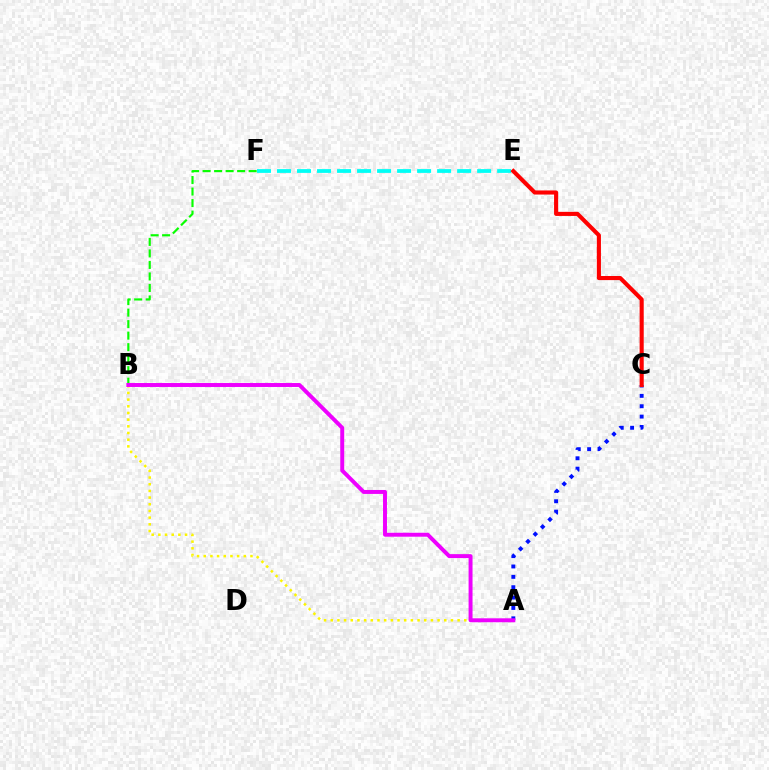{('A', 'C'): [{'color': '#0010ff', 'line_style': 'dotted', 'thickness': 2.82}], ('B', 'F'): [{'color': '#08ff00', 'line_style': 'dashed', 'thickness': 1.56}], ('A', 'B'): [{'color': '#fcf500', 'line_style': 'dotted', 'thickness': 1.81}, {'color': '#ee00ff', 'line_style': 'solid', 'thickness': 2.84}], ('E', 'F'): [{'color': '#00fff6', 'line_style': 'dashed', 'thickness': 2.72}], ('C', 'E'): [{'color': '#ff0000', 'line_style': 'solid', 'thickness': 2.95}]}